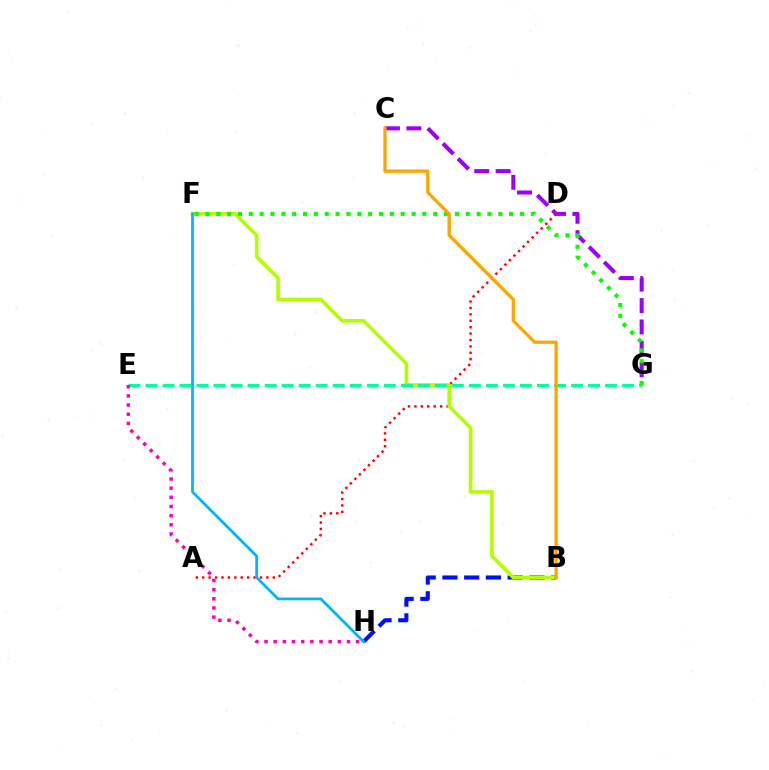{('C', 'G'): [{'color': '#9b00ff', 'line_style': 'dashed', 'thickness': 2.91}], ('A', 'D'): [{'color': '#ff0000', 'line_style': 'dotted', 'thickness': 1.74}], ('B', 'H'): [{'color': '#0010ff', 'line_style': 'dashed', 'thickness': 2.95}], ('B', 'F'): [{'color': '#b3ff00', 'line_style': 'solid', 'thickness': 2.63}], ('E', 'G'): [{'color': '#00ff9d', 'line_style': 'dashed', 'thickness': 2.31}], ('F', 'H'): [{'color': '#00b5ff', 'line_style': 'solid', 'thickness': 1.99}], ('F', 'G'): [{'color': '#08ff00', 'line_style': 'dotted', 'thickness': 2.95}], ('B', 'C'): [{'color': '#ffa500', 'line_style': 'solid', 'thickness': 2.38}], ('E', 'H'): [{'color': '#ff00bd', 'line_style': 'dotted', 'thickness': 2.49}]}